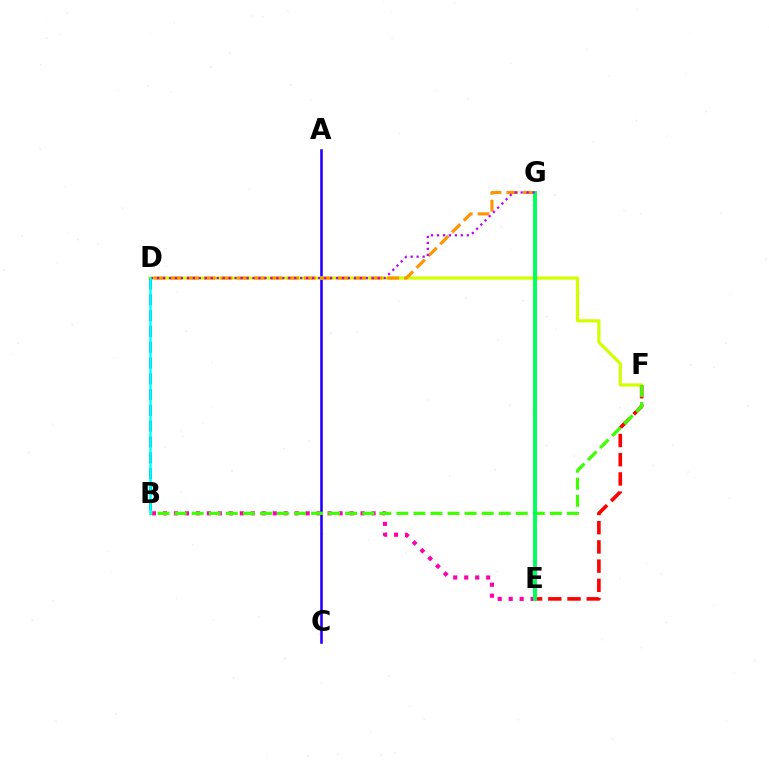{('A', 'C'): [{'color': '#2500ff', 'line_style': 'solid', 'thickness': 1.87}], ('D', 'F'): [{'color': '#d1ff00', 'line_style': 'solid', 'thickness': 2.3}], ('B', 'E'): [{'color': '#ff00ac', 'line_style': 'dotted', 'thickness': 2.98}], ('D', 'G'): [{'color': '#ff9400', 'line_style': 'dashed', 'thickness': 2.27}, {'color': '#b900ff', 'line_style': 'dotted', 'thickness': 1.62}], ('B', 'D'): [{'color': '#0074ff', 'line_style': 'dashed', 'thickness': 2.15}, {'color': '#00fff6', 'line_style': 'solid', 'thickness': 1.8}], ('E', 'F'): [{'color': '#ff0000', 'line_style': 'dashed', 'thickness': 2.61}], ('B', 'F'): [{'color': '#3dff00', 'line_style': 'dashed', 'thickness': 2.32}], ('E', 'G'): [{'color': '#00ff5c', 'line_style': 'solid', 'thickness': 2.83}]}